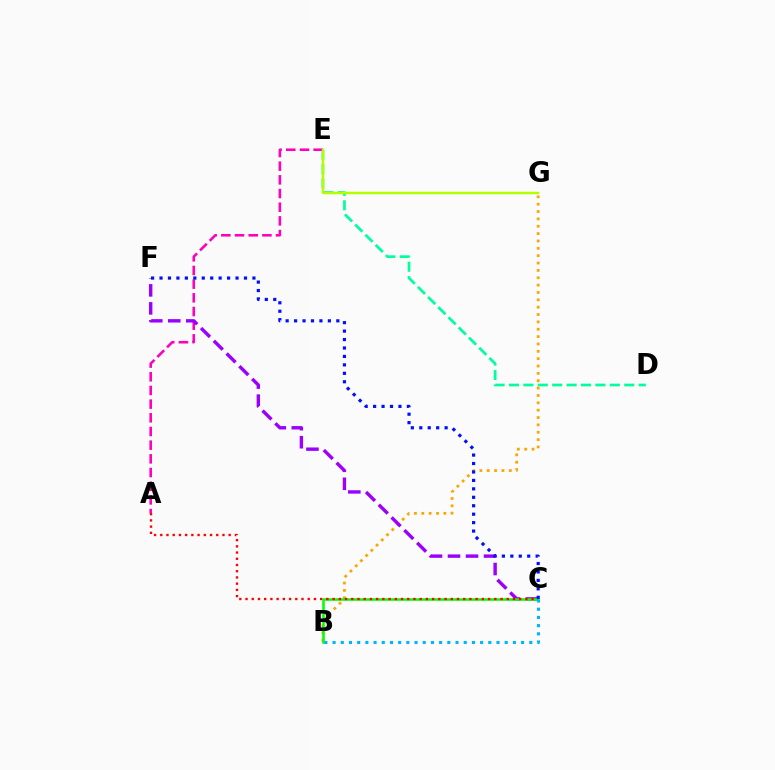{('D', 'E'): [{'color': '#00ff9d', 'line_style': 'dashed', 'thickness': 1.96}], ('B', 'G'): [{'color': '#ffa500', 'line_style': 'dotted', 'thickness': 2.0}], ('A', 'E'): [{'color': '#ff00bd', 'line_style': 'dashed', 'thickness': 1.86}], ('C', 'F'): [{'color': '#9b00ff', 'line_style': 'dashed', 'thickness': 2.45}, {'color': '#0010ff', 'line_style': 'dotted', 'thickness': 2.29}], ('B', 'C'): [{'color': '#08ff00', 'line_style': 'solid', 'thickness': 1.85}, {'color': '#00b5ff', 'line_style': 'dotted', 'thickness': 2.23}], ('E', 'G'): [{'color': '#b3ff00', 'line_style': 'solid', 'thickness': 1.79}], ('A', 'C'): [{'color': '#ff0000', 'line_style': 'dotted', 'thickness': 1.69}]}